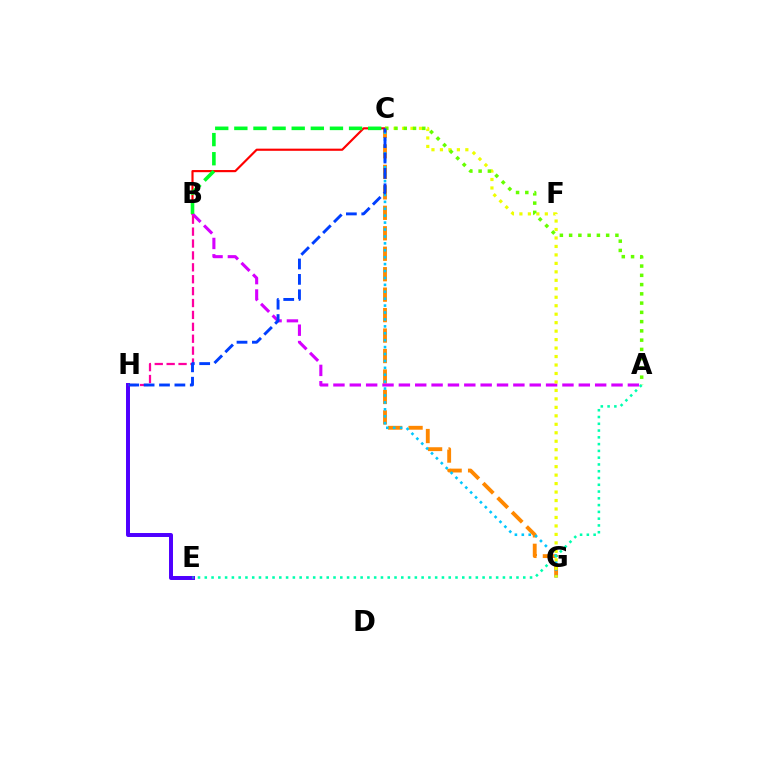{('C', 'G'): [{'color': '#ff8800', 'line_style': 'dashed', 'thickness': 2.78}, {'color': '#00c7ff', 'line_style': 'dotted', 'thickness': 1.88}, {'color': '#eeff00', 'line_style': 'dotted', 'thickness': 2.3}], ('B', 'C'): [{'color': '#ff0000', 'line_style': 'solid', 'thickness': 1.55}, {'color': '#00ff27', 'line_style': 'dashed', 'thickness': 2.6}], ('A', 'B'): [{'color': '#d600ff', 'line_style': 'dashed', 'thickness': 2.22}], ('E', 'H'): [{'color': '#4f00ff', 'line_style': 'solid', 'thickness': 2.86}], ('A', 'C'): [{'color': '#66ff00', 'line_style': 'dotted', 'thickness': 2.52}], ('A', 'E'): [{'color': '#00ffaf', 'line_style': 'dotted', 'thickness': 1.84}], ('B', 'H'): [{'color': '#ff00a0', 'line_style': 'dashed', 'thickness': 1.62}], ('C', 'H'): [{'color': '#003fff', 'line_style': 'dashed', 'thickness': 2.09}]}